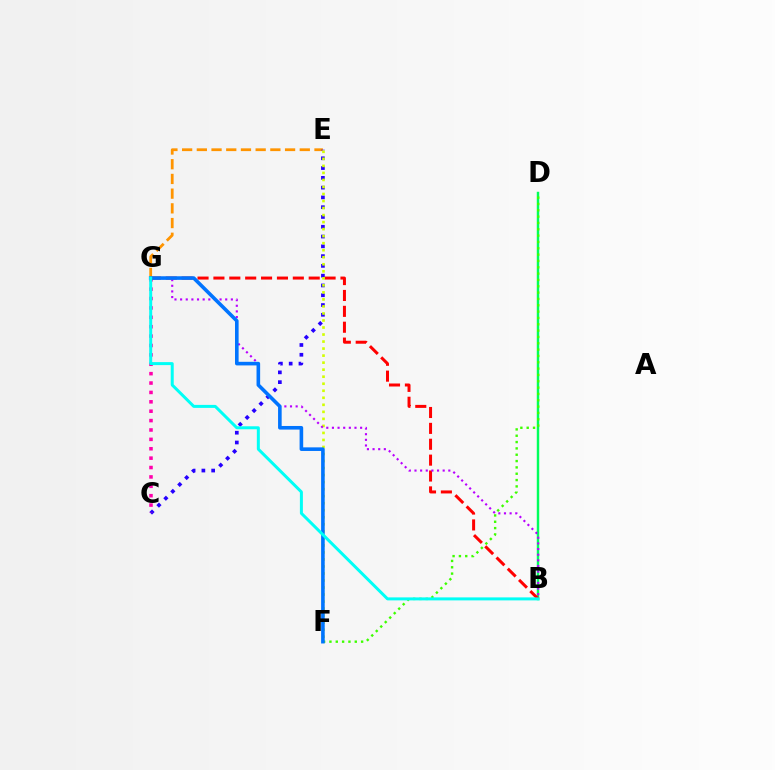{('B', 'D'): [{'color': '#00ff5c', 'line_style': 'solid', 'thickness': 1.76}], ('E', 'G'): [{'color': '#ff9400', 'line_style': 'dashed', 'thickness': 2.0}], ('C', 'E'): [{'color': '#2500ff', 'line_style': 'dotted', 'thickness': 2.66}], ('C', 'G'): [{'color': '#ff00ac', 'line_style': 'dotted', 'thickness': 2.55}], ('D', 'F'): [{'color': '#3dff00', 'line_style': 'dotted', 'thickness': 1.72}], ('B', 'G'): [{'color': '#ff0000', 'line_style': 'dashed', 'thickness': 2.16}, {'color': '#b900ff', 'line_style': 'dotted', 'thickness': 1.53}, {'color': '#00fff6', 'line_style': 'solid', 'thickness': 2.16}], ('E', 'F'): [{'color': '#d1ff00', 'line_style': 'dotted', 'thickness': 1.91}], ('F', 'G'): [{'color': '#0074ff', 'line_style': 'solid', 'thickness': 2.6}]}